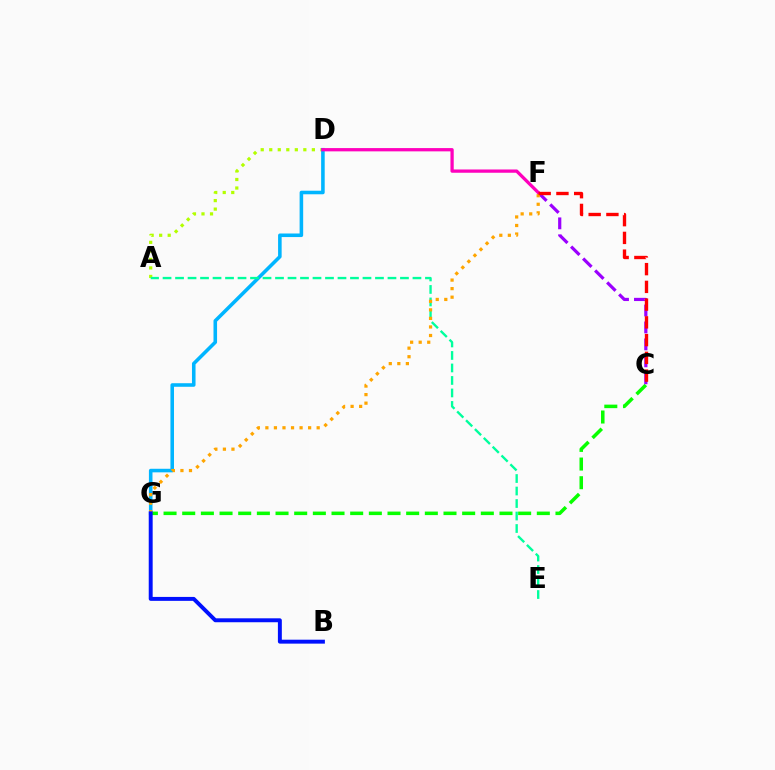{('A', 'D'): [{'color': '#b3ff00', 'line_style': 'dotted', 'thickness': 2.32}], ('D', 'G'): [{'color': '#00b5ff', 'line_style': 'solid', 'thickness': 2.57}], ('C', 'G'): [{'color': '#08ff00', 'line_style': 'dashed', 'thickness': 2.54}], ('A', 'E'): [{'color': '#00ff9d', 'line_style': 'dashed', 'thickness': 1.7}], ('C', 'F'): [{'color': '#9b00ff', 'line_style': 'dashed', 'thickness': 2.3}, {'color': '#ff0000', 'line_style': 'dashed', 'thickness': 2.41}], ('D', 'F'): [{'color': '#ff00bd', 'line_style': 'solid', 'thickness': 2.36}], ('F', 'G'): [{'color': '#ffa500', 'line_style': 'dotted', 'thickness': 2.32}], ('B', 'G'): [{'color': '#0010ff', 'line_style': 'solid', 'thickness': 2.83}]}